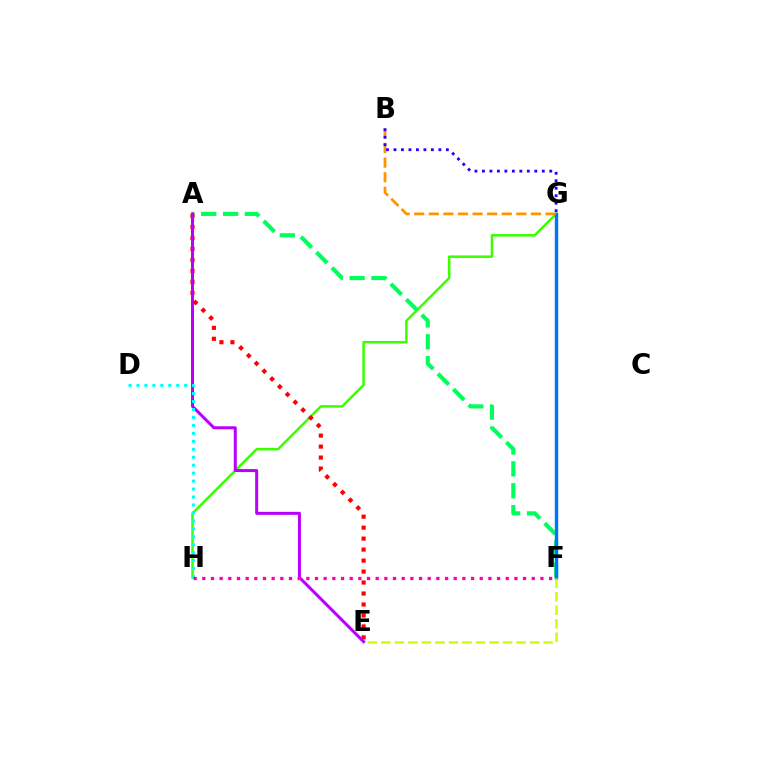{('G', 'H'): [{'color': '#3dff00', 'line_style': 'solid', 'thickness': 1.82}], ('A', 'F'): [{'color': '#00ff5c', 'line_style': 'dashed', 'thickness': 2.97}], ('F', 'G'): [{'color': '#0074ff', 'line_style': 'solid', 'thickness': 2.46}], ('A', 'E'): [{'color': '#ff0000', 'line_style': 'dotted', 'thickness': 2.98}, {'color': '#b900ff', 'line_style': 'solid', 'thickness': 2.16}], ('D', 'H'): [{'color': '#00fff6', 'line_style': 'dotted', 'thickness': 2.16}], ('F', 'H'): [{'color': '#ff00ac', 'line_style': 'dotted', 'thickness': 2.36}], ('E', 'F'): [{'color': '#d1ff00', 'line_style': 'dashed', 'thickness': 1.84}], ('B', 'G'): [{'color': '#ff9400', 'line_style': 'dashed', 'thickness': 1.98}, {'color': '#2500ff', 'line_style': 'dotted', 'thickness': 2.03}]}